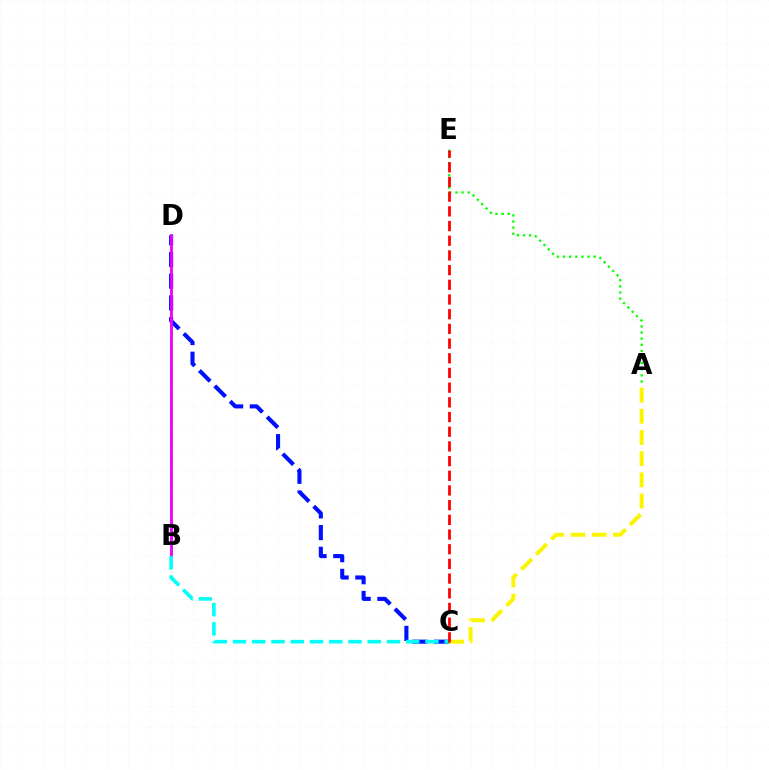{('A', 'C'): [{'color': '#fcf500', 'line_style': 'dashed', 'thickness': 2.88}], ('C', 'D'): [{'color': '#0010ff', 'line_style': 'dashed', 'thickness': 2.95}], ('A', 'E'): [{'color': '#08ff00', 'line_style': 'dotted', 'thickness': 1.66}], ('B', 'D'): [{'color': '#ee00ff', 'line_style': 'solid', 'thickness': 2.03}], ('B', 'C'): [{'color': '#00fff6', 'line_style': 'dashed', 'thickness': 2.61}], ('C', 'E'): [{'color': '#ff0000', 'line_style': 'dashed', 'thickness': 2.0}]}